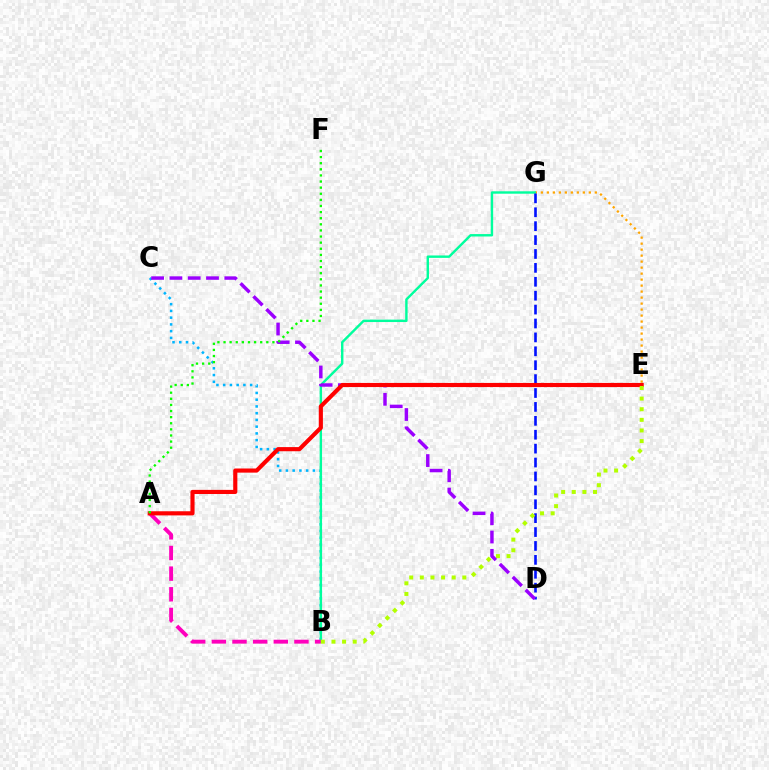{('B', 'C'): [{'color': '#00b5ff', 'line_style': 'dotted', 'thickness': 1.83}], ('E', 'G'): [{'color': '#ffa500', 'line_style': 'dotted', 'thickness': 1.63}], ('B', 'G'): [{'color': '#00ff9d', 'line_style': 'solid', 'thickness': 1.74}], ('A', 'B'): [{'color': '#ff00bd', 'line_style': 'dashed', 'thickness': 2.81}], ('D', 'G'): [{'color': '#0010ff', 'line_style': 'dashed', 'thickness': 1.89}], ('C', 'D'): [{'color': '#9b00ff', 'line_style': 'dashed', 'thickness': 2.49}], ('A', 'E'): [{'color': '#ff0000', 'line_style': 'solid', 'thickness': 2.98}], ('B', 'E'): [{'color': '#b3ff00', 'line_style': 'dotted', 'thickness': 2.89}], ('A', 'F'): [{'color': '#08ff00', 'line_style': 'dotted', 'thickness': 1.66}]}